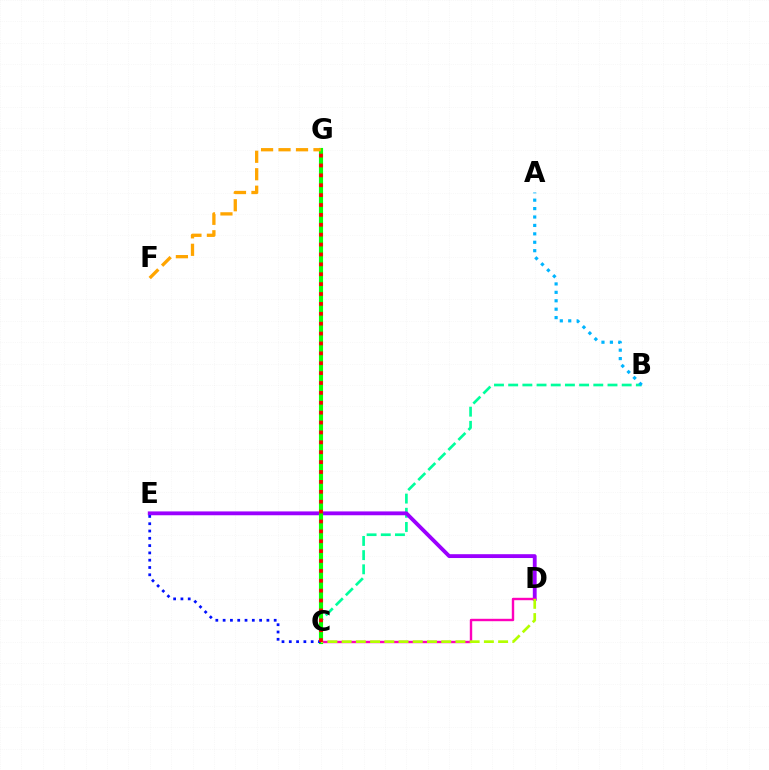{('B', 'C'): [{'color': '#00ff9d', 'line_style': 'dashed', 'thickness': 1.93}], ('D', 'E'): [{'color': '#9b00ff', 'line_style': 'solid', 'thickness': 2.76}], ('C', 'D'): [{'color': '#ff00bd', 'line_style': 'solid', 'thickness': 1.73}, {'color': '#b3ff00', 'line_style': 'dashed', 'thickness': 1.93}], ('A', 'B'): [{'color': '#00b5ff', 'line_style': 'dotted', 'thickness': 2.29}], ('C', 'G'): [{'color': '#08ff00', 'line_style': 'solid', 'thickness': 2.97}, {'color': '#ff0000', 'line_style': 'dotted', 'thickness': 2.69}], ('F', 'G'): [{'color': '#ffa500', 'line_style': 'dashed', 'thickness': 2.37}], ('C', 'E'): [{'color': '#0010ff', 'line_style': 'dotted', 'thickness': 1.98}]}